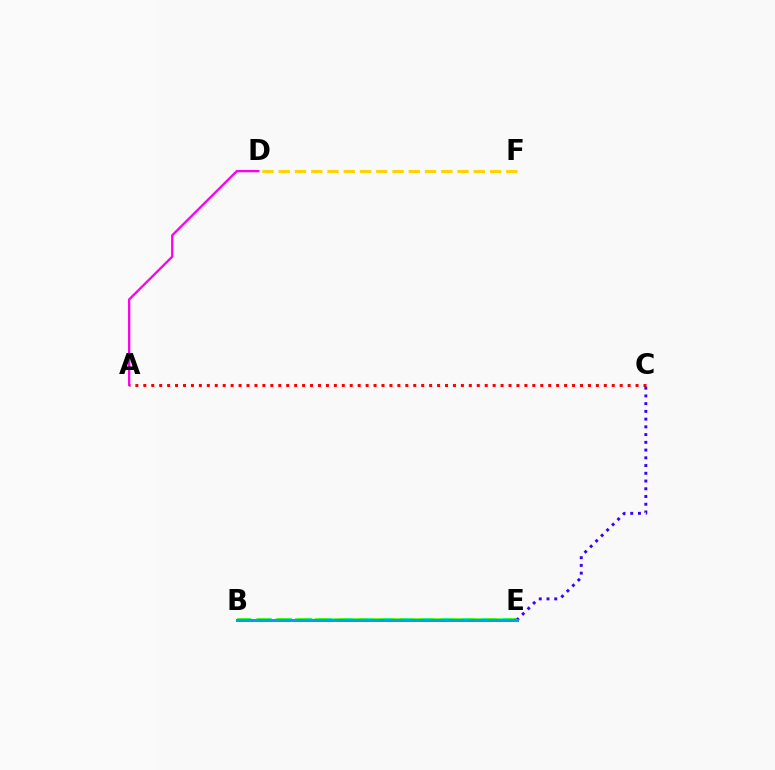{('A', 'D'): [{'color': '#ff00ed', 'line_style': 'solid', 'thickness': 1.65}], ('A', 'C'): [{'color': '#ff0000', 'line_style': 'dotted', 'thickness': 2.16}], ('B', 'E'): [{'color': '#00ff86', 'line_style': 'dashed', 'thickness': 2.77}, {'color': '#4fff00', 'line_style': 'dashed', 'thickness': 2.62}, {'color': '#009eff', 'line_style': 'solid', 'thickness': 2.16}], ('C', 'E'): [{'color': '#3700ff', 'line_style': 'dotted', 'thickness': 2.1}], ('D', 'F'): [{'color': '#ffd500', 'line_style': 'dashed', 'thickness': 2.21}]}